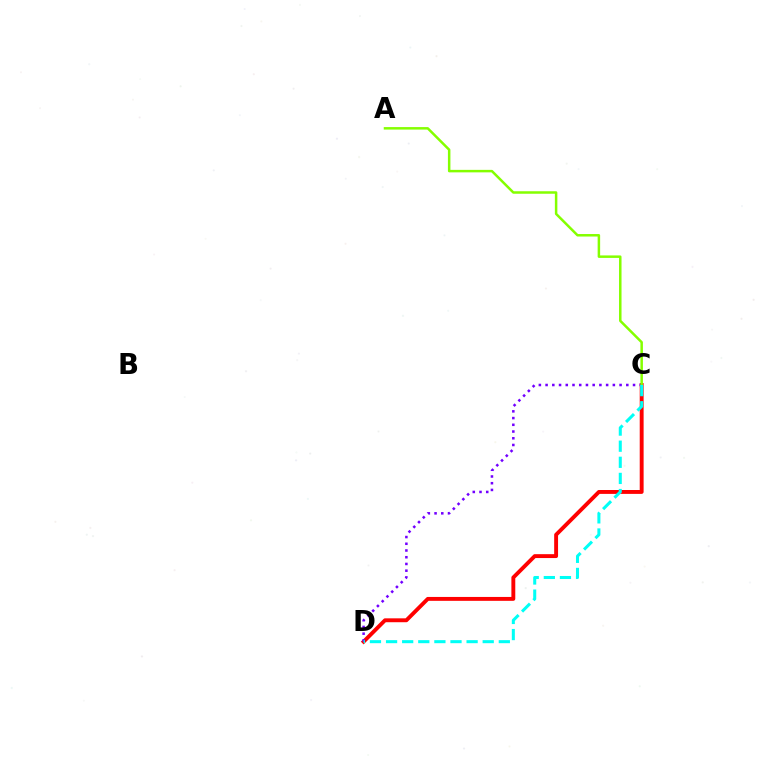{('C', 'D'): [{'color': '#ff0000', 'line_style': 'solid', 'thickness': 2.8}, {'color': '#7200ff', 'line_style': 'dotted', 'thickness': 1.83}, {'color': '#00fff6', 'line_style': 'dashed', 'thickness': 2.19}], ('A', 'C'): [{'color': '#84ff00', 'line_style': 'solid', 'thickness': 1.8}]}